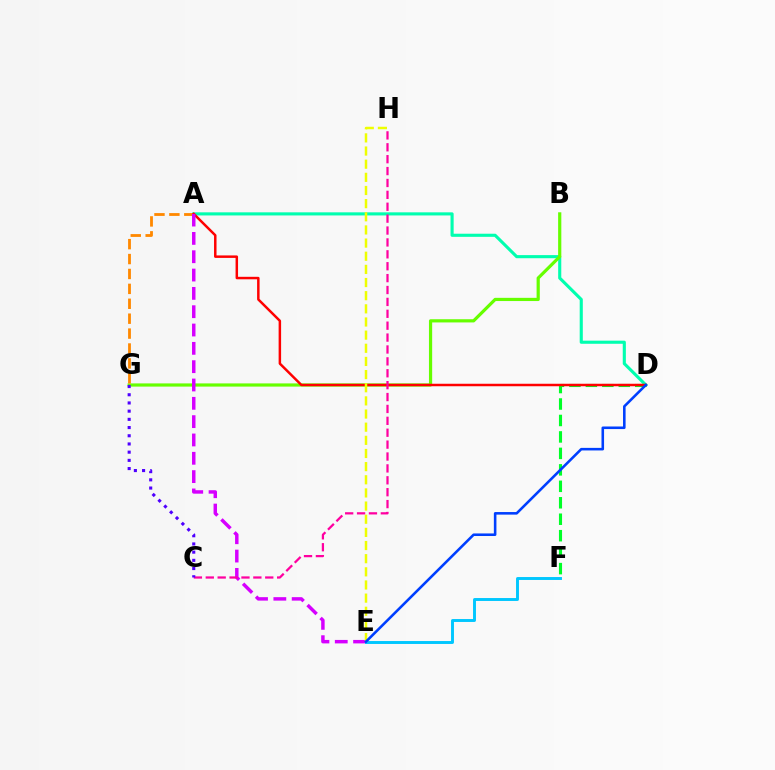{('A', 'D'): [{'color': '#00ffaf', 'line_style': 'solid', 'thickness': 2.24}, {'color': '#ff0000', 'line_style': 'solid', 'thickness': 1.79}], ('B', 'G'): [{'color': '#66ff00', 'line_style': 'solid', 'thickness': 2.3}], ('A', 'G'): [{'color': '#ff8800', 'line_style': 'dashed', 'thickness': 2.03}], ('D', 'F'): [{'color': '#00ff27', 'line_style': 'dashed', 'thickness': 2.24}], ('A', 'E'): [{'color': '#d600ff', 'line_style': 'dashed', 'thickness': 2.49}], ('E', 'F'): [{'color': '#00c7ff', 'line_style': 'solid', 'thickness': 2.11}], ('C', 'H'): [{'color': '#ff00a0', 'line_style': 'dashed', 'thickness': 1.62}], ('E', 'H'): [{'color': '#eeff00', 'line_style': 'dashed', 'thickness': 1.79}], ('C', 'G'): [{'color': '#4f00ff', 'line_style': 'dotted', 'thickness': 2.23}], ('D', 'E'): [{'color': '#003fff', 'line_style': 'solid', 'thickness': 1.85}]}